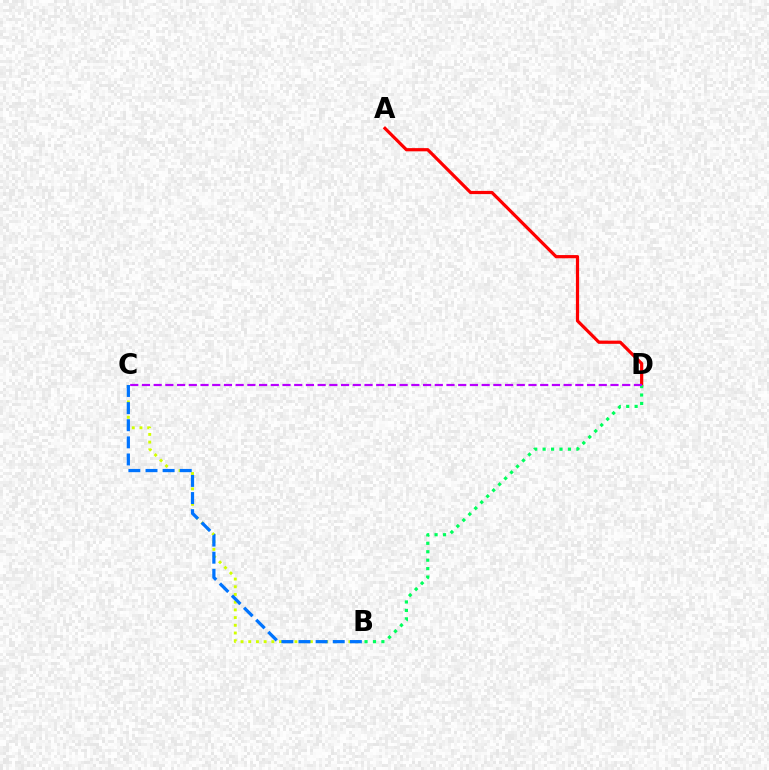{('A', 'D'): [{'color': '#ff0000', 'line_style': 'solid', 'thickness': 2.31}], ('B', 'C'): [{'color': '#d1ff00', 'line_style': 'dotted', 'thickness': 2.09}, {'color': '#0074ff', 'line_style': 'dashed', 'thickness': 2.33}], ('B', 'D'): [{'color': '#00ff5c', 'line_style': 'dotted', 'thickness': 2.29}], ('C', 'D'): [{'color': '#b900ff', 'line_style': 'dashed', 'thickness': 1.59}]}